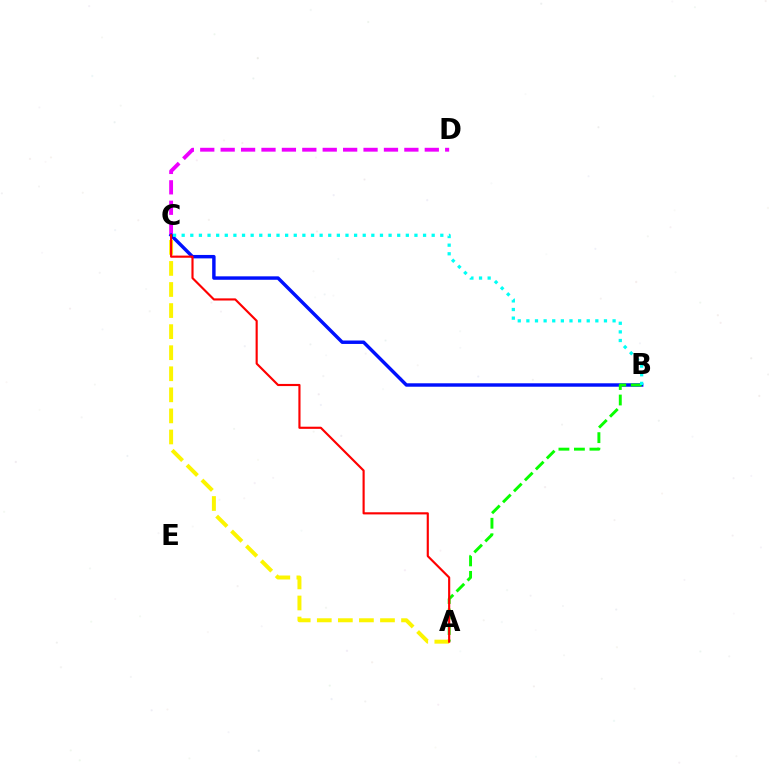{('C', 'D'): [{'color': '#ee00ff', 'line_style': 'dashed', 'thickness': 2.77}], ('B', 'C'): [{'color': '#0010ff', 'line_style': 'solid', 'thickness': 2.47}, {'color': '#00fff6', 'line_style': 'dotted', 'thickness': 2.34}], ('A', 'B'): [{'color': '#08ff00', 'line_style': 'dashed', 'thickness': 2.11}], ('A', 'C'): [{'color': '#fcf500', 'line_style': 'dashed', 'thickness': 2.86}, {'color': '#ff0000', 'line_style': 'solid', 'thickness': 1.54}]}